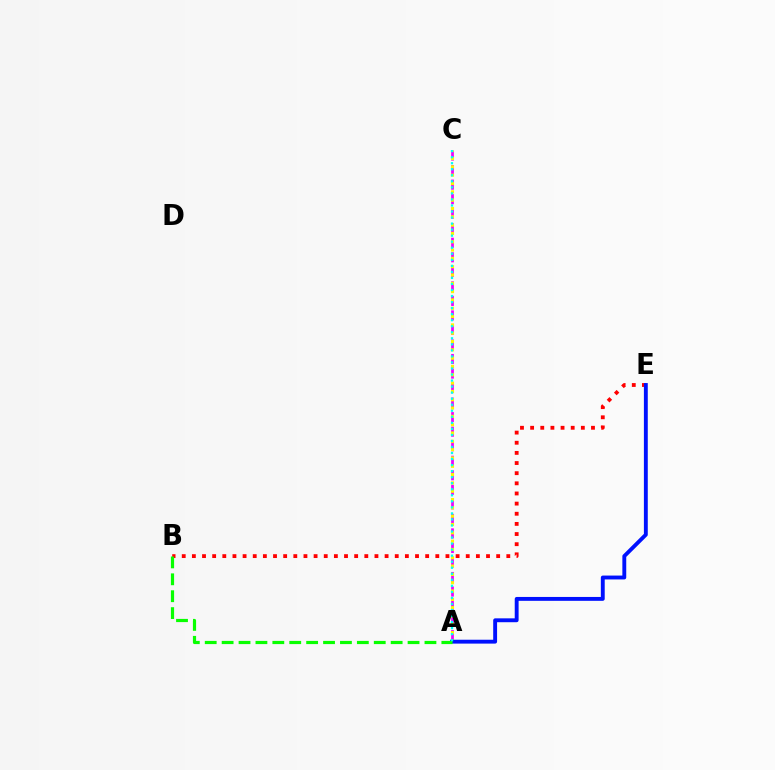{('A', 'C'): [{'color': '#ee00ff', 'line_style': 'dashed', 'thickness': 1.97}, {'color': '#fcf500', 'line_style': 'dotted', 'thickness': 2.26}, {'color': '#00fff6', 'line_style': 'dotted', 'thickness': 1.64}], ('B', 'E'): [{'color': '#ff0000', 'line_style': 'dotted', 'thickness': 2.76}], ('A', 'E'): [{'color': '#0010ff', 'line_style': 'solid', 'thickness': 2.79}], ('A', 'B'): [{'color': '#08ff00', 'line_style': 'dashed', 'thickness': 2.3}]}